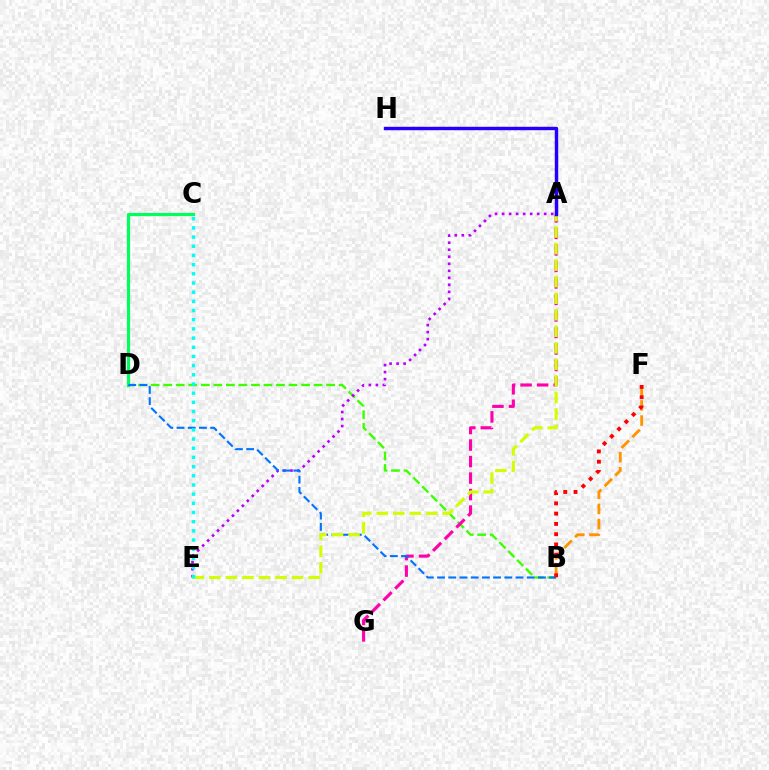{('B', 'D'): [{'color': '#3dff00', 'line_style': 'dashed', 'thickness': 1.7}, {'color': '#0074ff', 'line_style': 'dashed', 'thickness': 1.52}], ('A', 'E'): [{'color': '#b900ff', 'line_style': 'dotted', 'thickness': 1.91}, {'color': '#d1ff00', 'line_style': 'dashed', 'thickness': 2.25}], ('B', 'F'): [{'color': '#ff9400', 'line_style': 'dashed', 'thickness': 2.06}, {'color': '#ff0000', 'line_style': 'dotted', 'thickness': 2.79}], ('C', 'D'): [{'color': '#00ff5c', 'line_style': 'solid', 'thickness': 2.29}], ('A', 'G'): [{'color': '#ff00ac', 'line_style': 'dashed', 'thickness': 2.24}], ('A', 'H'): [{'color': '#2500ff', 'line_style': 'solid', 'thickness': 2.47}], ('C', 'E'): [{'color': '#00fff6', 'line_style': 'dotted', 'thickness': 2.49}]}